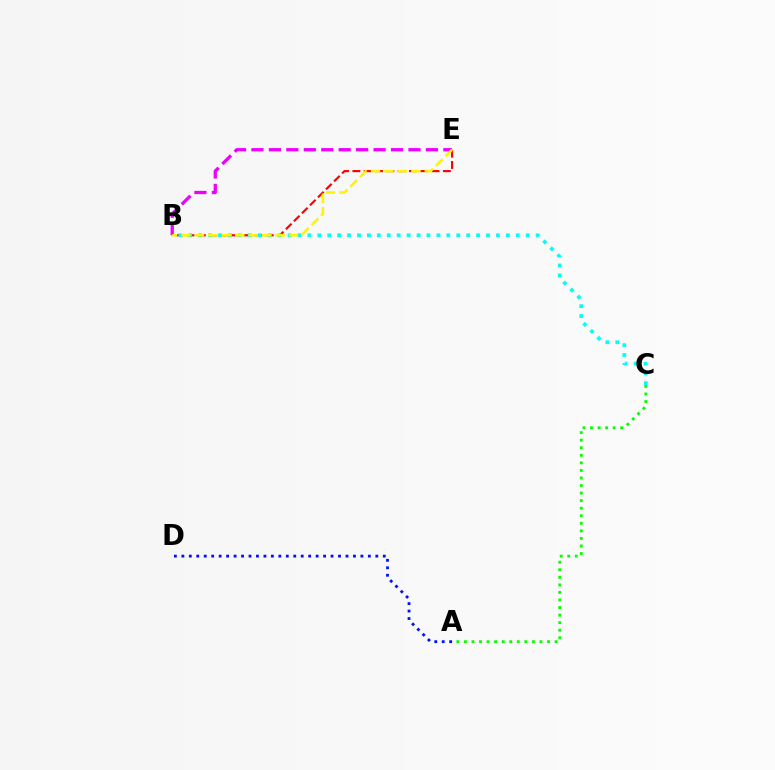{('A', 'D'): [{'color': '#0010ff', 'line_style': 'dotted', 'thickness': 2.03}], ('A', 'C'): [{'color': '#08ff00', 'line_style': 'dotted', 'thickness': 2.05}], ('B', 'E'): [{'color': '#ee00ff', 'line_style': 'dashed', 'thickness': 2.37}, {'color': '#ff0000', 'line_style': 'dashed', 'thickness': 1.54}, {'color': '#fcf500', 'line_style': 'dashed', 'thickness': 1.83}], ('B', 'C'): [{'color': '#00fff6', 'line_style': 'dotted', 'thickness': 2.7}]}